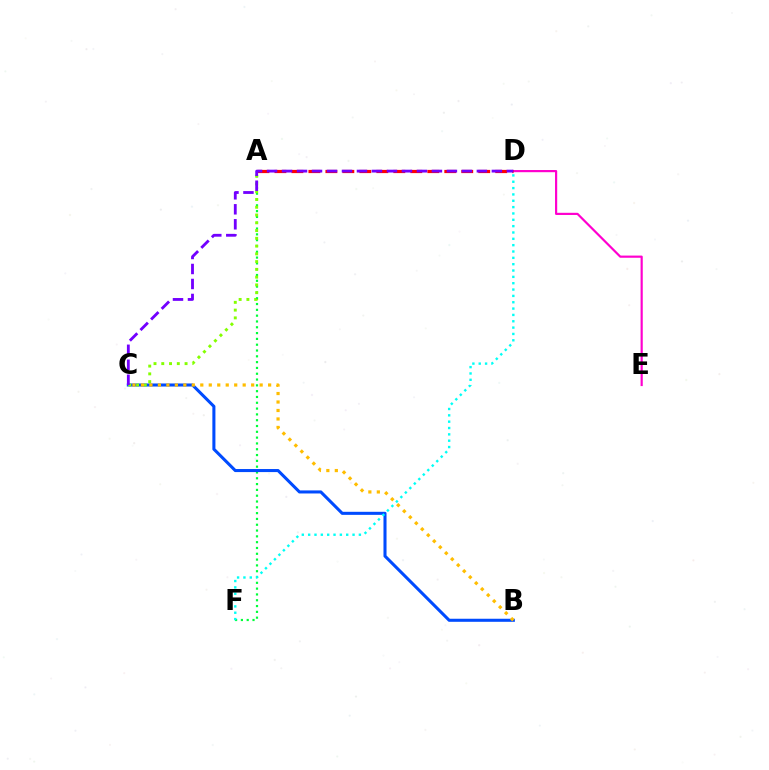{('A', 'F'): [{'color': '#00ff39', 'line_style': 'dotted', 'thickness': 1.58}], ('B', 'C'): [{'color': '#004bff', 'line_style': 'solid', 'thickness': 2.2}, {'color': '#ffbd00', 'line_style': 'dotted', 'thickness': 2.3}], ('A', 'C'): [{'color': '#84ff00', 'line_style': 'dotted', 'thickness': 2.11}], ('D', 'E'): [{'color': '#ff00cf', 'line_style': 'solid', 'thickness': 1.57}], ('D', 'F'): [{'color': '#00fff6', 'line_style': 'dotted', 'thickness': 1.72}], ('A', 'D'): [{'color': '#ff0000', 'line_style': 'dashed', 'thickness': 2.31}], ('C', 'D'): [{'color': '#7200ff', 'line_style': 'dashed', 'thickness': 2.04}]}